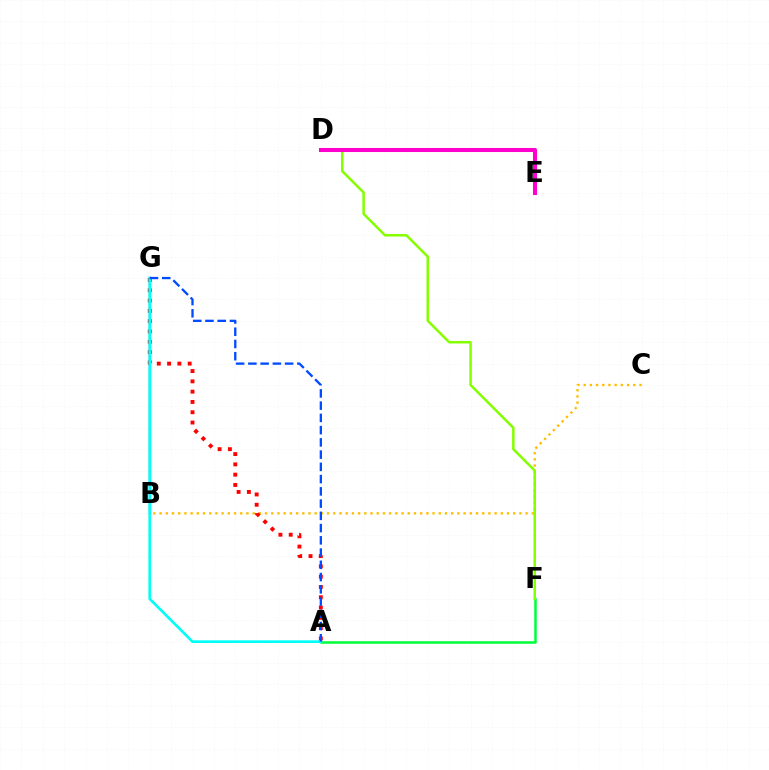{('B', 'C'): [{'color': '#ffbd00', 'line_style': 'dotted', 'thickness': 1.69}], ('B', 'G'): [{'color': '#7200ff', 'line_style': 'solid', 'thickness': 1.59}], ('A', 'G'): [{'color': '#ff0000', 'line_style': 'dotted', 'thickness': 2.8}, {'color': '#00fff6', 'line_style': 'solid', 'thickness': 1.91}, {'color': '#004bff', 'line_style': 'dashed', 'thickness': 1.66}], ('A', 'F'): [{'color': '#00ff39', 'line_style': 'solid', 'thickness': 1.83}], ('D', 'F'): [{'color': '#84ff00', 'line_style': 'solid', 'thickness': 1.81}], ('D', 'E'): [{'color': '#ff00cf', 'line_style': 'solid', 'thickness': 2.92}]}